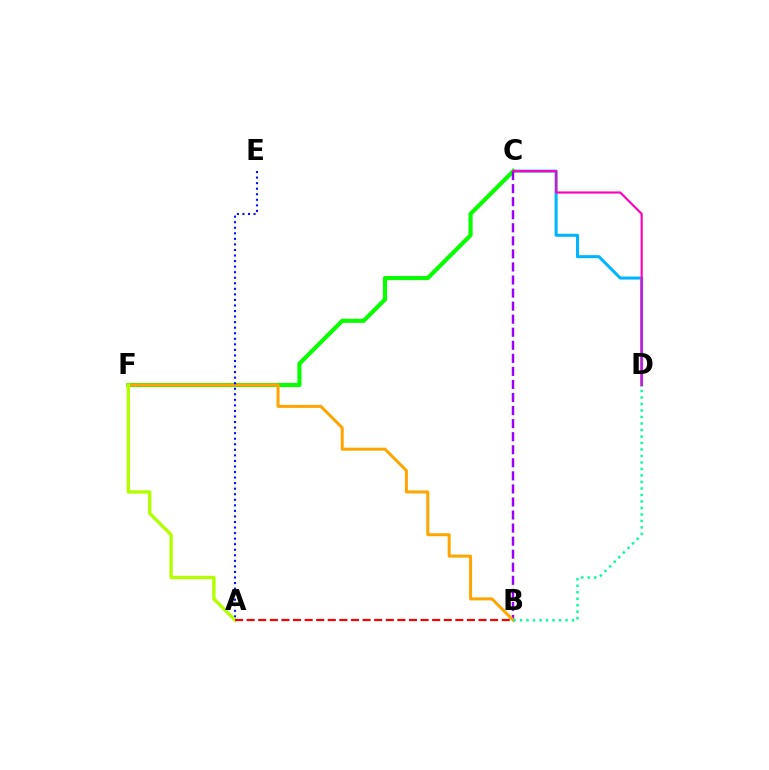{('C', 'D'): [{'color': '#00b5ff', 'line_style': 'solid', 'thickness': 2.19}, {'color': '#ff00bd', 'line_style': 'solid', 'thickness': 1.55}], ('C', 'F'): [{'color': '#08ff00', 'line_style': 'solid', 'thickness': 2.98}], ('B', 'C'): [{'color': '#9b00ff', 'line_style': 'dashed', 'thickness': 1.77}], ('B', 'F'): [{'color': '#ffa500', 'line_style': 'solid', 'thickness': 2.16}], ('B', 'D'): [{'color': '#00ff9d', 'line_style': 'dotted', 'thickness': 1.77}], ('A', 'E'): [{'color': '#0010ff', 'line_style': 'dotted', 'thickness': 1.51}], ('A', 'F'): [{'color': '#b3ff00', 'line_style': 'solid', 'thickness': 2.42}], ('A', 'B'): [{'color': '#ff0000', 'line_style': 'dashed', 'thickness': 1.58}]}